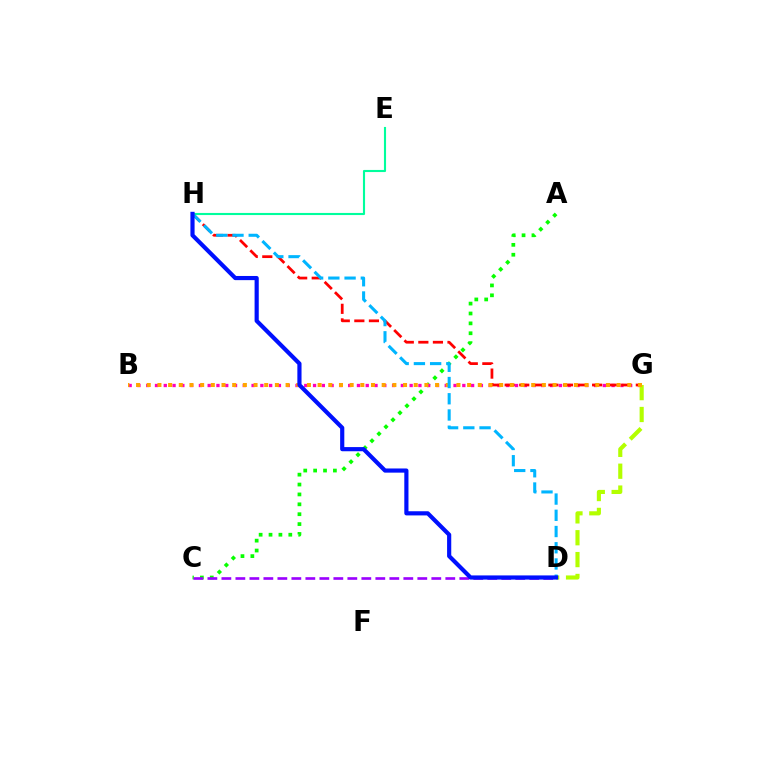{('A', 'C'): [{'color': '#08ff00', 'line_style': 'dotted', 'thickness': 2.69}], ('B', 'G'): [{'color': '#ff00bd', 'line_style': 'dotted', 'thickness': 2.39}, {'color': '#ffa500', 'line_style': 'dotted', 'thickness': 2.9}], ('D', 'G'): [{'color': '#b3ff00', 'line_style': 'dashed', 'thickness': 2.97}], ('E', 'H'): [{'color': '#00ff9d', 'line_style': 'solid', 'thickness': 1.52}], ('G', 'H'): [{'color': '#ff0000', 'line_style': 'dashed', 'thickness': 1.98}], ('D', 'H'): [{'color': '#00b5ff', 'line_style': 'dashed', 'thickness': 2.2}, {'color': '#0010ff', 'line_style': 'solid', 'thickness': 3.0}], ('C', 'D'): [{'color': '#9b00ff', 'line_style': 'dashed', 'thickness': 1.9}]}